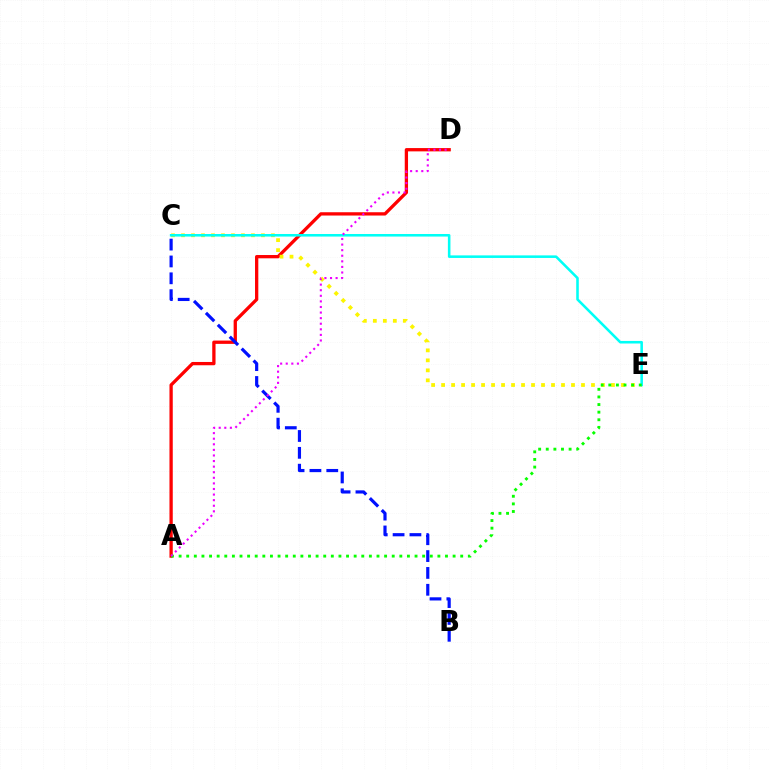{('A', 'D'): [{'color': '#ff0000', 'line_style': 'solid', 'thickness': 2.37}, {'color': '#ee00ff', 'line_style': 'dotted', 'thickness': 1.52}], ('C', 'E'): [{'color': '#fcf500', 'line_style': 'dotted', 'thickness': 2.71}, {'color': '#00fff6', 'line_style': 'solid', 'thickness': 1.85}], ('A', 'E'): [{'color': '#08ff00', 'line_style': 'dotted', 'thickness': 2.07}], ('B', 'C'): [{'color': '#0010ff', 'line_style': 'dashed', 'thickness': 2.29}]}